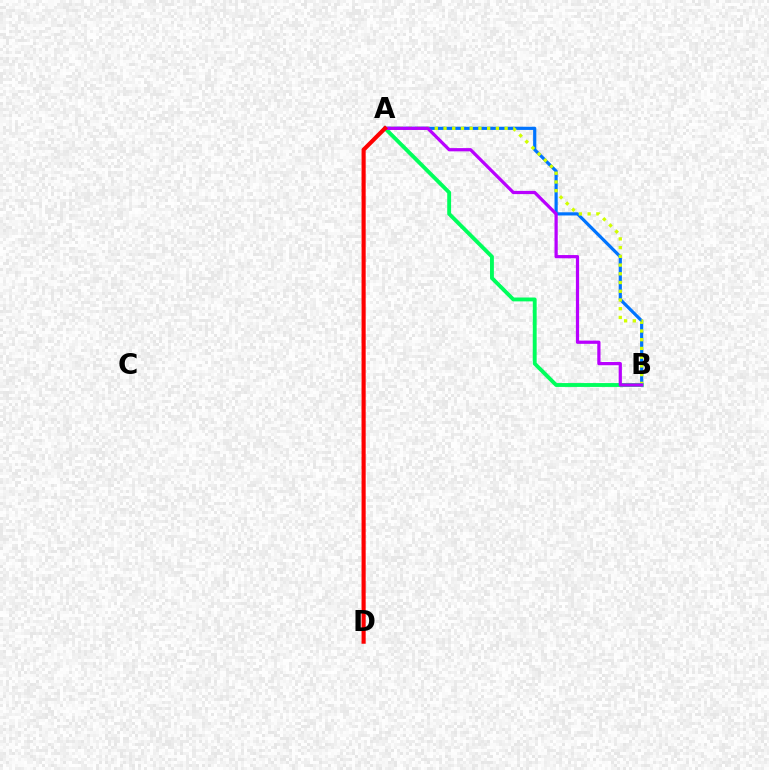{('A', 'B'): [{'color': '#0074ff', 'line_style': 'solid', 'thickness': 2.29}, {'color': '#d1ff00', 'line_style': 'dotted', 'thickness': 2.37}, {'color': '#00ff5c', 'line_style': 'solid', 'thickness': 2.79}, {'color': '#b900ff', 'line_style': 'solid', 'thickness': 2.32}], ('A', 'D'): [{'color': '#ff0000', 'line_style': 'solid', 'thickness': 2.97}]}